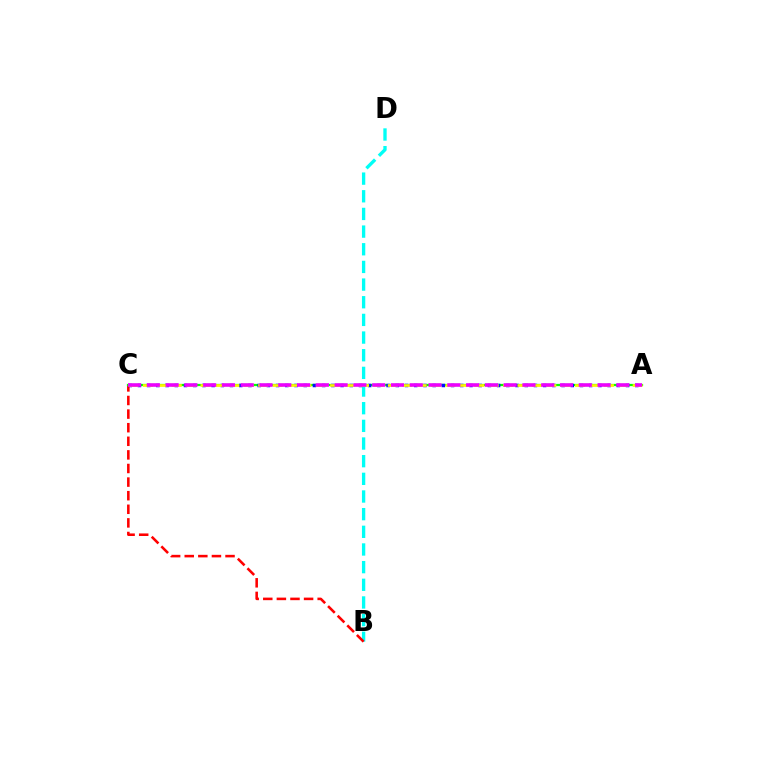{('B', 'D'): [{'color': '#00fff6', 'line_style': 'dashed', 'thickness': 2.4}], ('B', 'C'): [{'color': '#ff0000', 'line_style': 'dashed', 'thickness': 1.85}], ('A', 'C'): [{'color': '#08ff00', 'line_style': 'solid', 'thickness': 1.62}, {'color': '#0010ff', 'line_style': 'dotted', 'thickness': 2.5}, {'color': '#fcf500', 'line_style': 'dashed', 'thickness': 1.96}, {'color': '#ee00ff', 'line_style': 'dashed', 'thickness': 2.55}]}